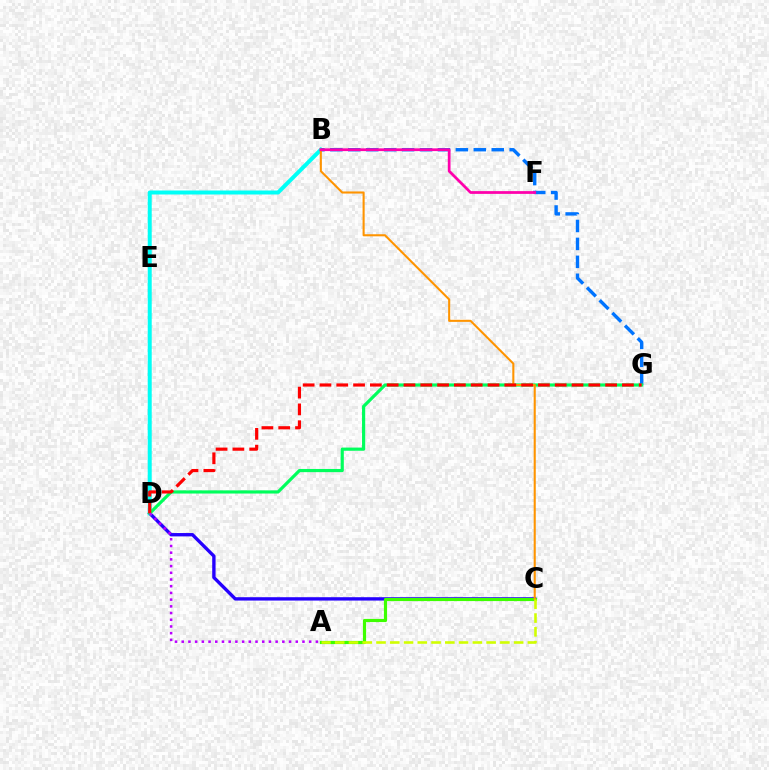{('C', 'D'): [{'color': '#2500ff', 'line_style': 'solid', 'thickness': 2.42}], ('B', 'D'): [{'color': '#00fff6', 'line_style': 'solid', 'thickness': 2.87}], ('B', 'G'): [{'color': '#0074ff', 'line_style': 'dashed', 'thickness': 2.44}], ('D', 'G'): [{'color': '#00ff5c', 'line_style': 'solid', 'thickness': 2.29}, {'color': '#ff0000', 'line_style': 'dashed', 'thickness': 2.28}], ('A', 'C'): [{'color': '#3dff00', 'line_style': 'solid', 'thickness': 2.28}, {'color': '#d1ff00', 'line_style': 'dashed', 'thickness': 1.87}], ('B', 'C'): [{'color': '#ff9400', 'line_style': 'solid', 'thickness': 1.5}], ('A', 'D'): [{'color': '#b900ff', 'line_style': 'dotted', 'thickness': 1.82}], ('B', 'F'): [{'color': '#ff00ac', 'line_style': 'solid', 'thickness': 1.98}]}